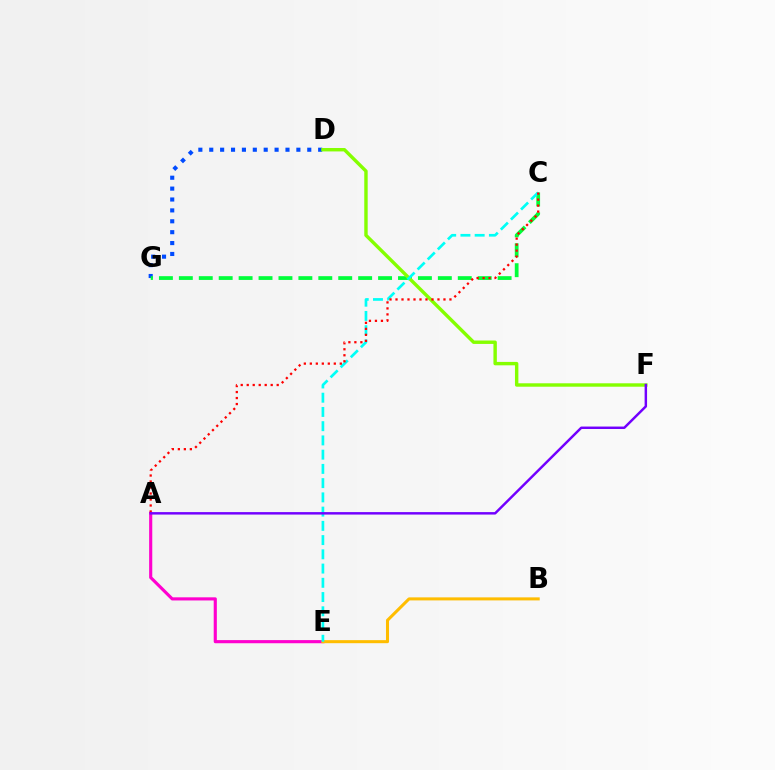{('A', 'E'): [{'color': '#ff00cf', 'line_style': 'solid', 'thickness': 2.26}], ('D', 'G'): [{'color': '#004bff', 'line_style': 'dotted', 'thickness': 2.96}], ('C', 'G'): [{'color': '#00ff39', 'line_style': 'dashed', 'thickness': 2.71}], ('D', 'F'): [{'color': '#84ff00', 'line_style': 'solid', 'thickness': 2.46}], ('B', 'E'): [{'color': '#ffbd00', 'line_style': 'solid', 'thickness': 2.19}], ('C', 'E'): [{'color': '#00fff6', 'line_style': 'dashed', 'thickness': 1.93}], ('A', 'C'): [{'color': '#ff0000', 'line_style': 'dotted', 'thickness': 1.63}], ('A', 'F'): [{'color': '#7200ff', 'line_style': 'solid', 'thickness': 1.77}]}